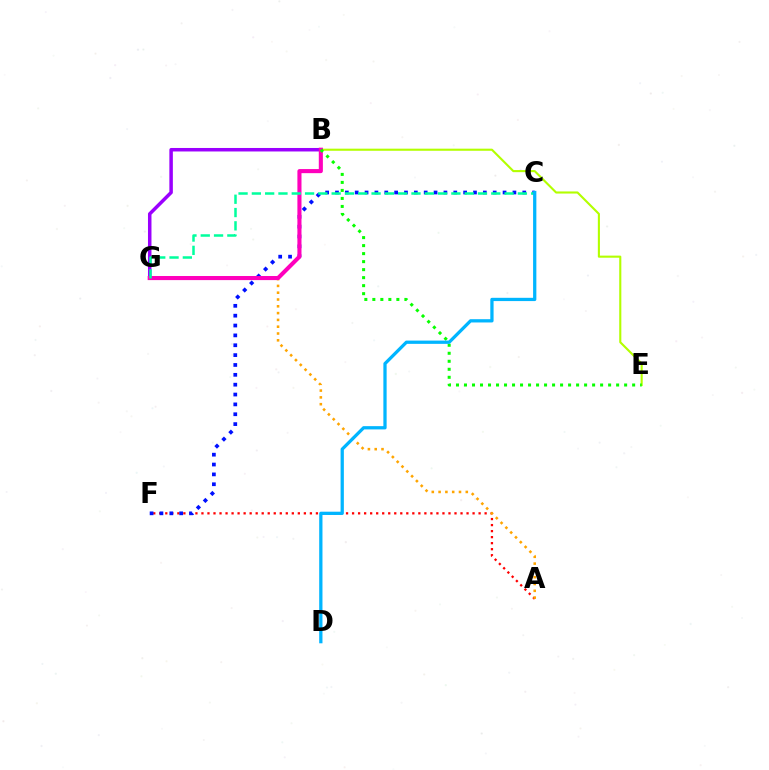{('A', 'F'): [{'color': '#ff0000', 'line_style': 'dotted', 'thickness': 1.64}], ('C', 'F'): [{'color': '#0010ff', 'line_style': 'dotted', 'thickness': 2.68}], ('B', 'E'): [{'color': '#b3ff00', 'line_style': 'solid', 'thickness': 1.52}, {'color': '#08ff00', 'line_style': 'dotted', 'thickness': 2.18}], ('B', 'G'): [{'color': '#9b00ff', 'line_style': 'solid', 'thickness': 2.52}, {'color': '#ff00bd', 'line_style': 'solid', 'thickness': 2.95}], ('A', 'G'): [{'color': '#ffa500', 'line_style': 'dotted', 'thickness': 1.85}], ('C', 'G'): [{'color': '#00ff9d', 'line_style': 'dashed', 'thickness': 1.81}], ('C', 'D'): [{'color': '#00b5ff', 'line_style': 'solid', 'thickness': 2.35}]}